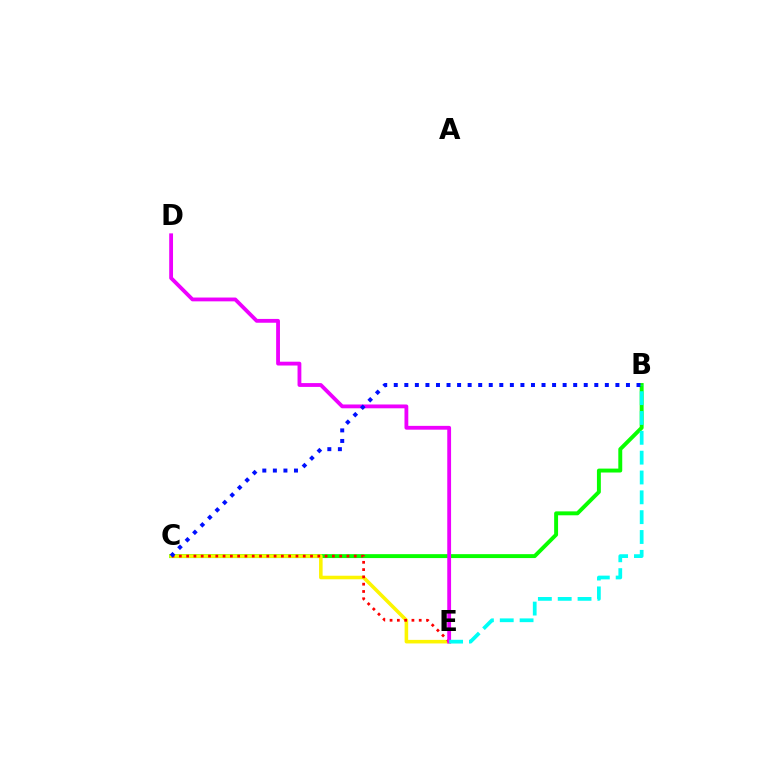{('B', 'C'): [{'color': '#08ff00', 'line_style': 'solid', 'thickness': 2.82}, {'color': '#0010ff', 'line_style': 'dotted', 'thickness': 2.87}], ('C', 'E'): [{'color': '#fcf500', 'line_style': 'solid', 'thickness': 2.57}, {'color': '#ff0000', 'line_style': 'dotted', 'thickness': 1.98}], ('D', 'E'): [{'color': '#ee00ff', 'line_style': 'solid', 'thickness': 2.75}], ('B', 'E'): [{'color': '#00fff6', 'line_style': 'dashed', 'thickness': 2.69}]}